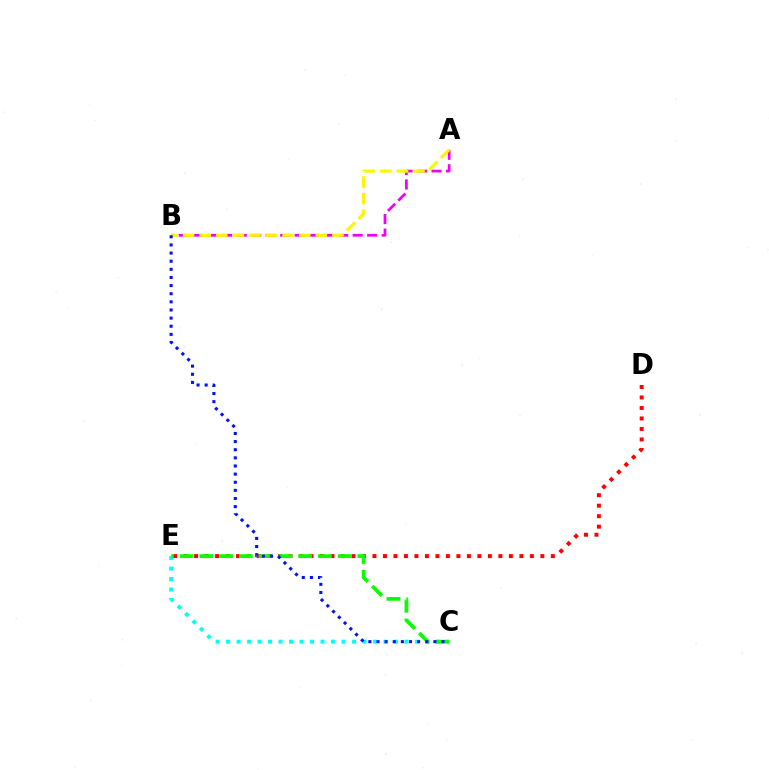{('D', 'E'): [{'color': '#ff0000', 'line_style': 'dotted', 'thickness': 2.85}], ('A', 'B'): [{'color': '#ee00ff', 'line_style': 'dashed', 'thickness': 1.97}, {'color': '#fcf500', 'line_style': 'dashed', 'thickness': 2.25}], ('C', 'E'): [{'color': '#00fff6', 'line_style': 'dotted', 'thickness': 2.85}, {'color': '#08ff00', 'line_style': 'dashed', 'thickness': 2.68}], ('B', 'C'): [{'color': '#0010ff', 'line_style': 'dotted', 'thickness': 2.21}]}